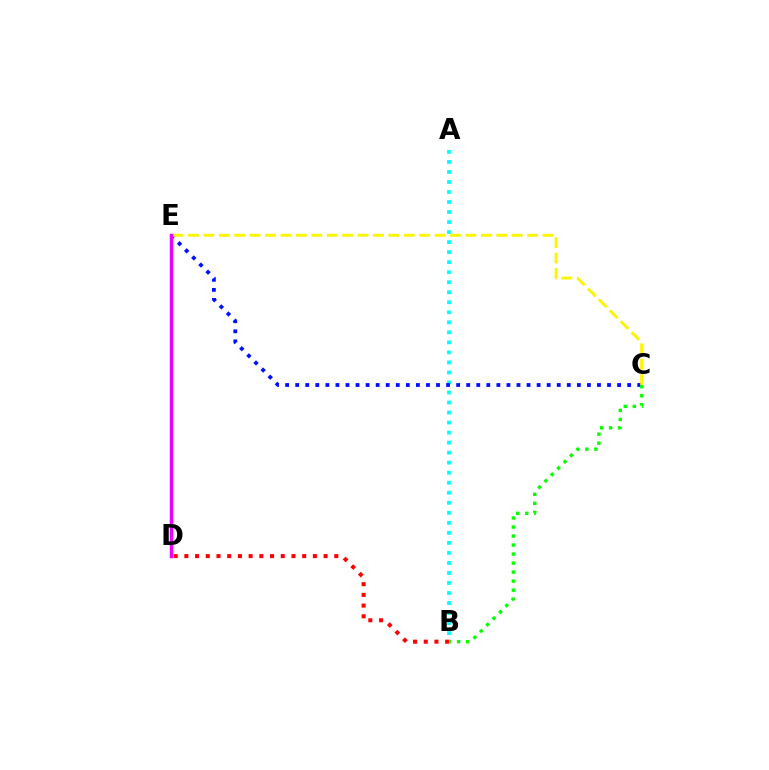{('A', 'B'): [{'color': '#00fff6', 'line_style': 'dotted', 'thickness': 2.72}], ('C', 'E'): [{'color': '#0010ff', 'line_style': 'dotted', 'thickness': 2.73}, {'color': '#fcf500', 'line_style': 'dashed', 'thickness': 2.09}], ('B', 'D'): [{'color': '#ff0000', 'line_style': 'dotted', 'thickness': 2.91}], ('B', 'C'): [{'color': '#08ff00', 'line_style': 'dotted', 'thickness': 2.45}], ('D', 'E'): [{'color': '#ee00ff', 'line_style': 'solid', 'thickness': 2.5}]}